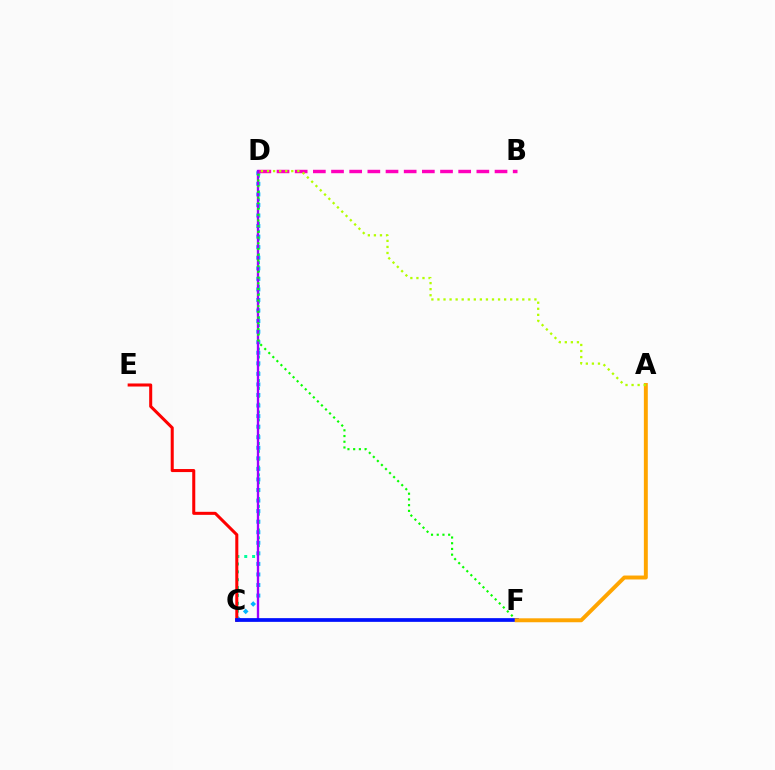{('C', 'D'): [{'color': '#00b5ff', 'line_style': 'dotted', 'thickness': 2.87}, {'color': '#00ff9d', 'line_style': 'dotted', 'thickness': 2.14}, {'color': '#9b00ff', 'line_style': 'solid', 'thickness': 1.68}], ('B', 'D'): [{'color': '#ff00bd', 'line_style': 'dashed', 'thickness': 2.47}], ('D', 'F'): [{'color': '#08ff00', 'line_style': 'dotted', 'thickness': 1.55}], ('C', 'E'): [{'color': '#ff0000', 'line_style': 'solid', 'thickness': 2.19}], ('C', 'F'): [{'color': '#0010ff', 'line_style': 'solid', 'thickness': 2.68}], ('A', 'F'): [{'color': '#ffa500', 'line_style': 'solid', 'thickness': 2.83}], ('A', 'D'): [{'color': '#b3ff00', 'line_style': 'dotted', 'thickness': 1.65}]}